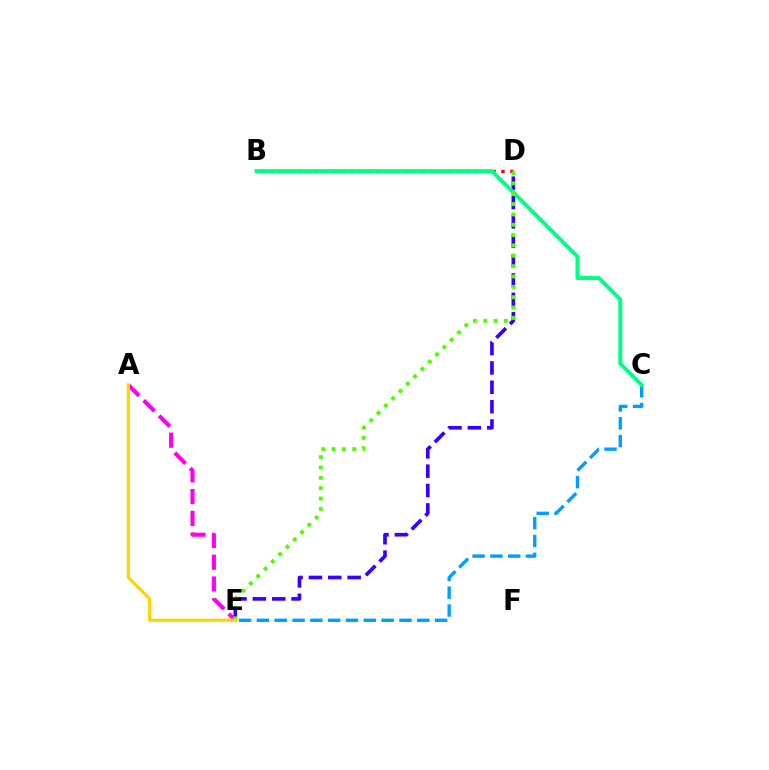{('B', 'D'): [{'color': '#ff0000', 'line_style': 'dotted', 'thickness': 2.41}], ('C', 'E'): [{'color': '#009eff', 'line_style': 'dashed', 'thickness': 2.42}], ('A', 'E'): [{'color': '#ff00ed', 'line_style': 'dashed', 'thickness': 2.96}, {'color': '#ffd500', 'line_style': 'solid', 'thickness': 2.34}], ('D', 'E'): [{'color': '#3700ff', 'line_style': 'dashed', 'thickness': 2.63}, {'color': '#4fff00', 'line_style': 'dotted', 'thickness': 2.81}], ('B', 'C'): [{'color': '#00ff86', 'line_style': 'solid', 'thickness': 2.86}]}